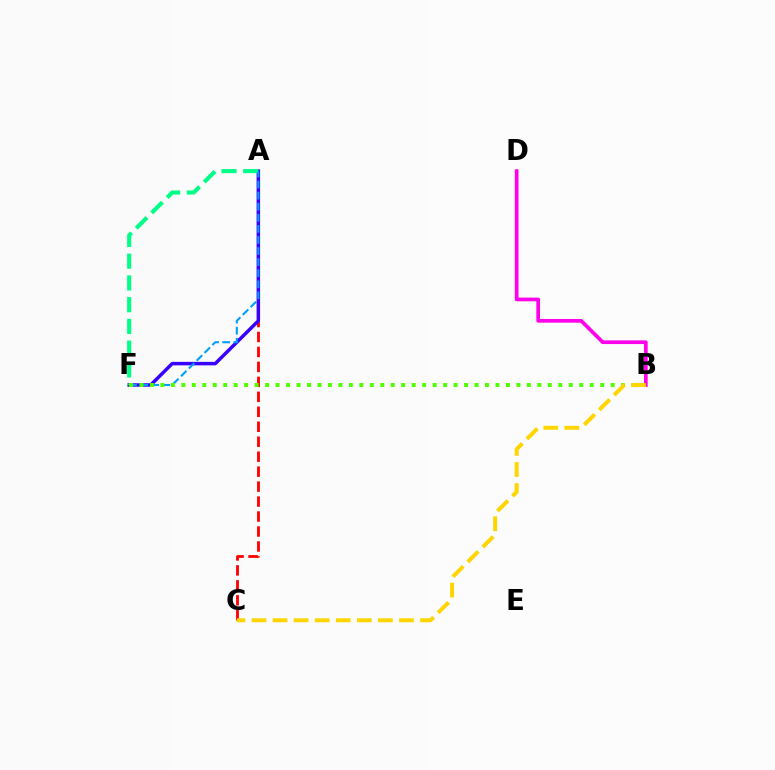{('A', 'C'): [{'color': '#ff0000', 'line_style': 'dashed', 'thickness': 2.03}], ('A', 'F'): [{'color': '#3700ff', 'line_style': 'solid', 'thickness': 2.51}, {'color': '#00ff86', 'line_style': 'dashed', 'thickness': 2.95}, {'color': '#009eff', 'line_style': 'dashed', 'thickness': 1.5}], ('B', 'F'): [{'color': '#4fff00', 'line_style': 'dotted', 'thickness': 2.85}], ('B', 'D'): [{'color': '#ff00ed', 'line_style': 'solid', 'thickness': 2.66}], ('B', 'C'): [{'color': '#ffd500', 'line_style': 'dashed', 'thickness': 2.86}]}